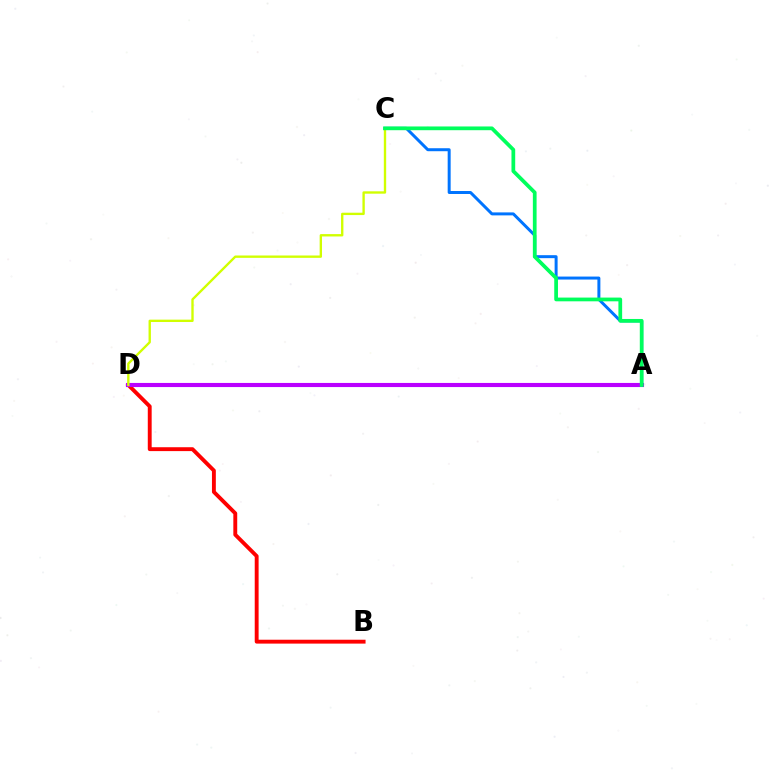{('B', 'D'): [{'color': '#ff0000', 'line_style': 'solid', 'thickness': 2.79}], ('A', 'D'): [{'color': '#b900ff', 'line_style': 'solid', 'thickness': 2.97}], ('A', 'C'): [{'color': '#0074ff', 'line_style': 'solid', 'thickness': 2.15}, {'color': '#00ff5c', 'line_style': 'solid', 'thickness': 2.69}], ('C', 'D'): [{'color': '#d1ff00', 'line_style': 'solid', 'thickness': 1.7}]}